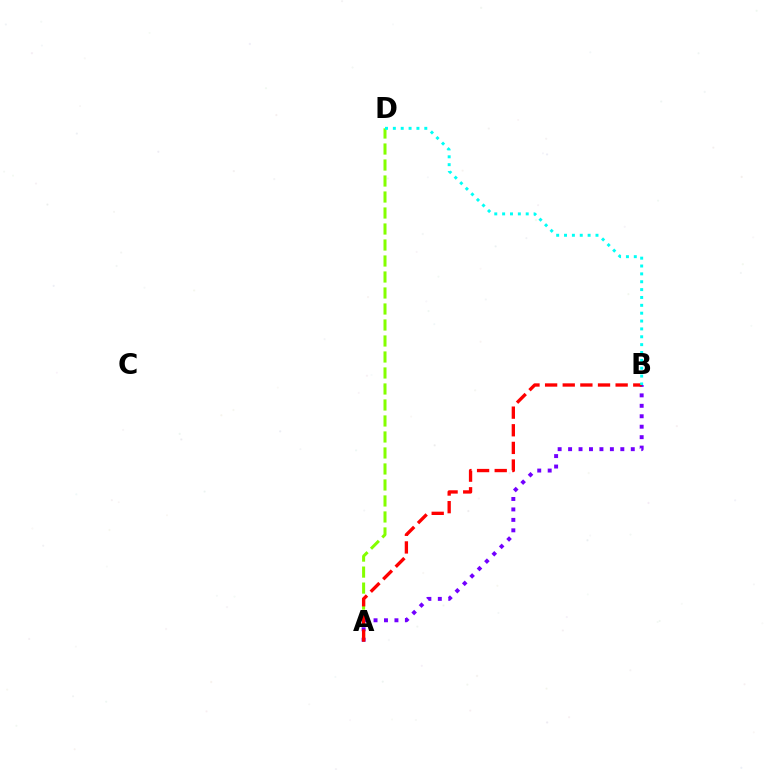{('A', 'D'): [{'color': '#84ff00', 'line_style': 'dashed', 'thickness': 2.17}], ('A', 'B'): [{'color': '#7200ff', 'line_style': 'dotted', 'thickness': 2.84}, {'color': '#ff0000', 'line_style': 'dashed', 'thickness': 2.4}], ('B', 'D'): [{'color': '#00fff6', 'line_style': 'dotted', 'thickness': 2.14}]}